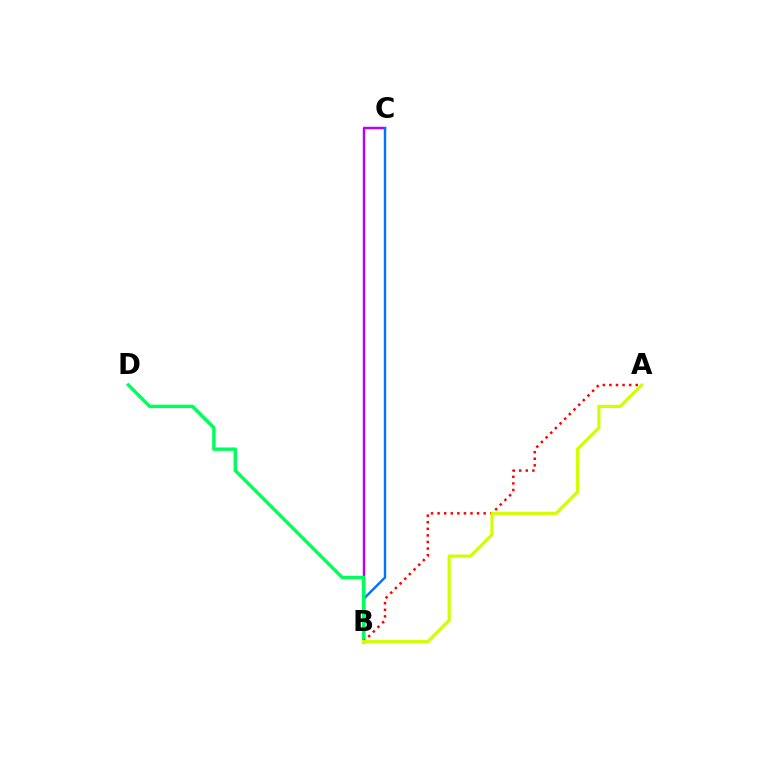{('B', 'C'): [{'color': '#b900ff', 'line_style': 'solid', 'thickness': 1.77}, {'color': '#0074ff', 'line_style': 'solid', 'thickness': 1.75}], ('B', 'D'): [{'color': '#00ff5c', 'line_style': 'solid', 'thickness': 2.47}], ('A', 'B'): [{'color': '#ff0000', 'line_style': 'dotted', 'thickness': 1.79}, {'color': '#d1ff00', 'line_style': 'solid', 'thickness': 2.31}]}